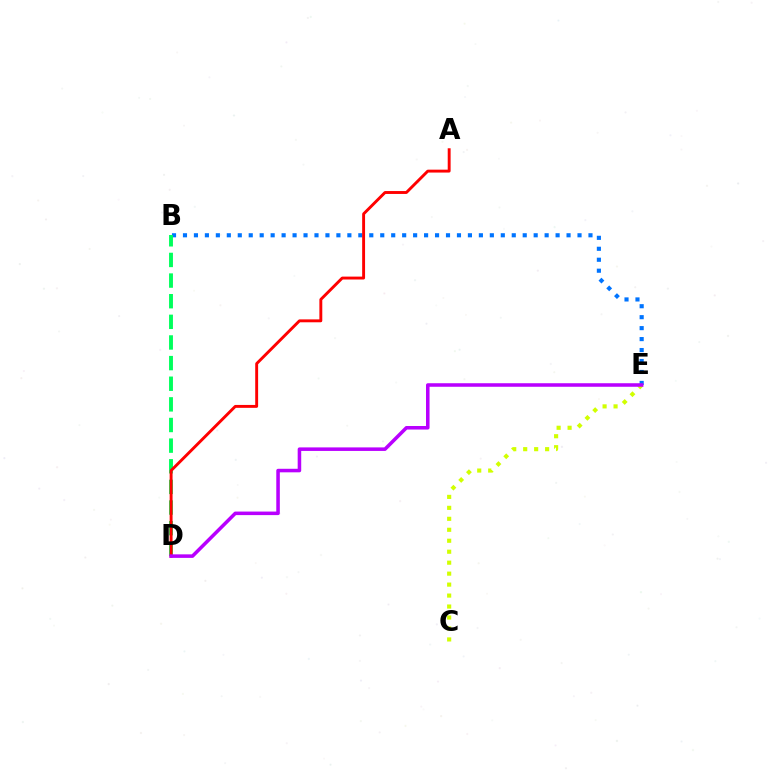{('B', 'E'): [{'color': '#0074ff', 'line_style': 'dotted', 'thickness': 2.98}], ('C', 'E'): [{'color': '#d1ff00', 'line_style': 'dotted', 'thickness': 2.98}], ('B', 'D'): [{'color': '#00ff5c', 'line_style': 'dashed', 'thickness': 2.8}], ('A', 'D'): [{'color': '#ff0000', 'line_style': 'solid', 'thickness': 2.09}], ('D', 'E'): [{'color': '#b900ff', 'line_style': 'solid', 'thickness': 2.55}]}